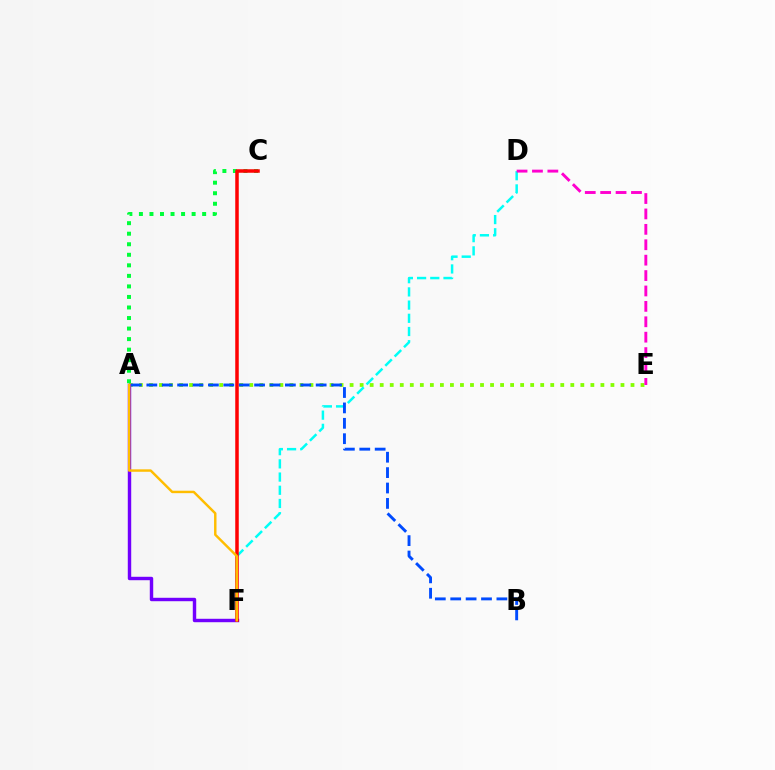{('A', 'E'): [{'color': '#84ff00', 'line_style': 'dotted', 'thickness': 2.73}], ('A', 'C'): [{'color': '#00ff39', 'line_style': 'dotted', 'thickness': 2.86}], ('A', 'F'): [{'color': '#7200ff', 'line_style': 'solid', 'thickness': 2.46}, {'color': '#ffbd00', 'line_style': 'solid', 'thickness': 1.76}], ('D', 'F'): [{'color': '#00fff6', 'line_style': 'dashed', 'thickness': 1.79}], ('A', 'B'): [{'color': '#004bff', 'line_style': 'dashed', 'thickness': 2.09}], ('C', 'F'): [{'color': '#ff0000', 'line_style': 'solid', 'thickness': 2.52}], ('D', 'E'): [{'color': '#ff00cf', 'line_style': 'dashed', 'thickness': 2.09}]}